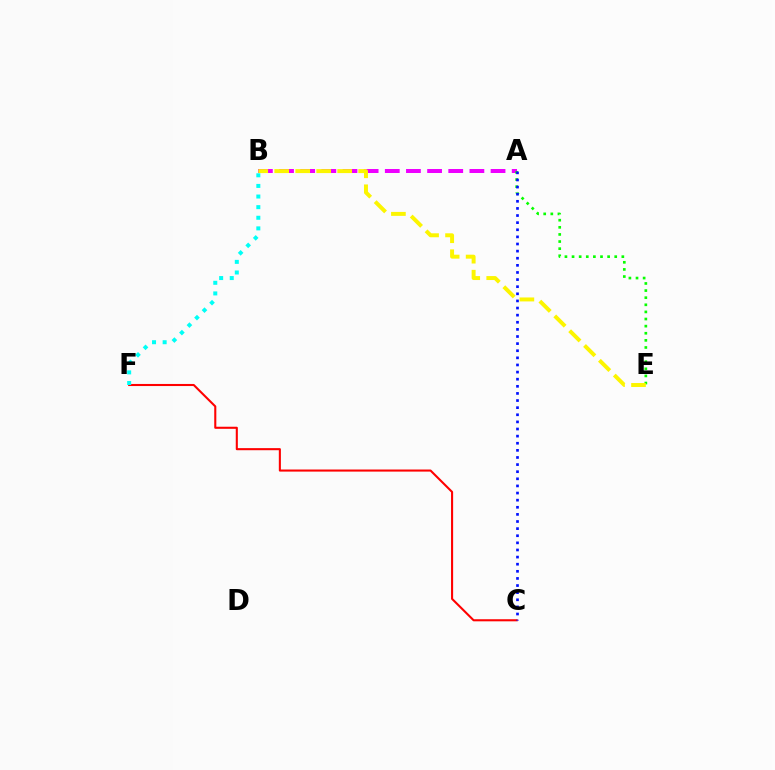{('A', 'B'): [{'color': '#ee00ff', 'line_style': 'dashed', 'thickness': 2.87}], ('C', 'F'): [{'color': '#ff0000', 'line_style': 'solid', 'thickness': 1.5}], ('A', 'E'): [{'color': '#08ff00', 'line_style': 'dotted', 'thickness': 1.93}], ('A', 'C'): [{'color': '#0010ff', 'line_style': 'dotted', 'thickness': 1.93}], ('B', 'E'): [{'color': '#fcf500', 'line_style': 'dashed', 'thickness': 2.85}], ('B', 'F'): [{'color': '#00fff6', 'line_style': 'dotted', 'thickness': 2.88}]}